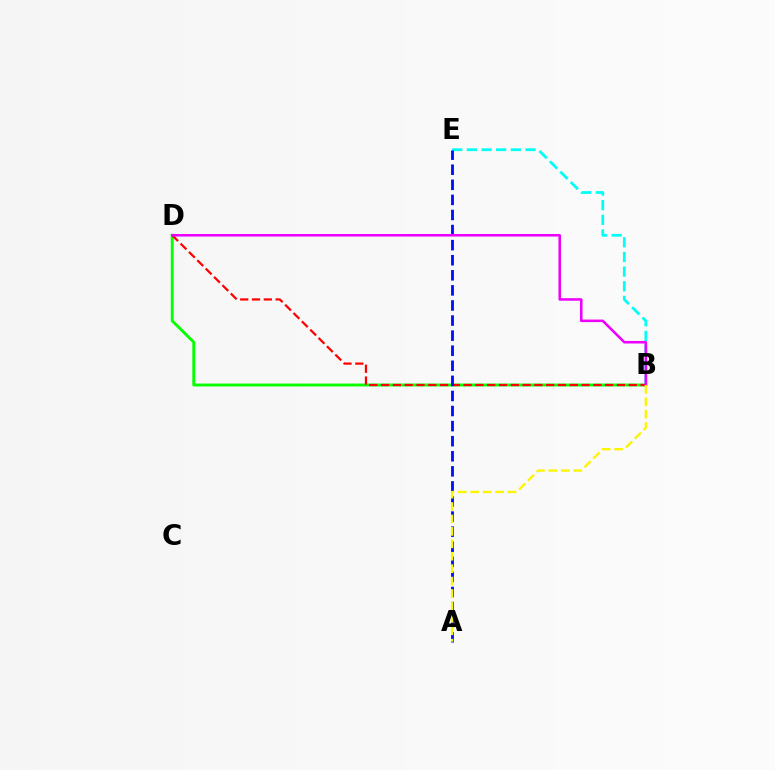{('B', 'D'): [{'color': '#08ff00', 'line_style': 'solid', 'thickness': 2.09}, {'color': '#ff0000', 'line_style': 'dashed', 'thickness': 1.6}, {'color': '#ee00ff', 'line_style': 'solid', 'thickness': 1.84}], ('B', 'E'): [{'color': '#00fff6', 'line_style': 'dashed', 'thickness': 1.99}], ('A', 'E'): [{'color': '#0010ff', 'line_style': 'dashed', 'thickness': 2.05}], ('A', 'B'): [{'color': '#fcf500', 'line_style': 'dashed', 'thickness': 1.69}]}